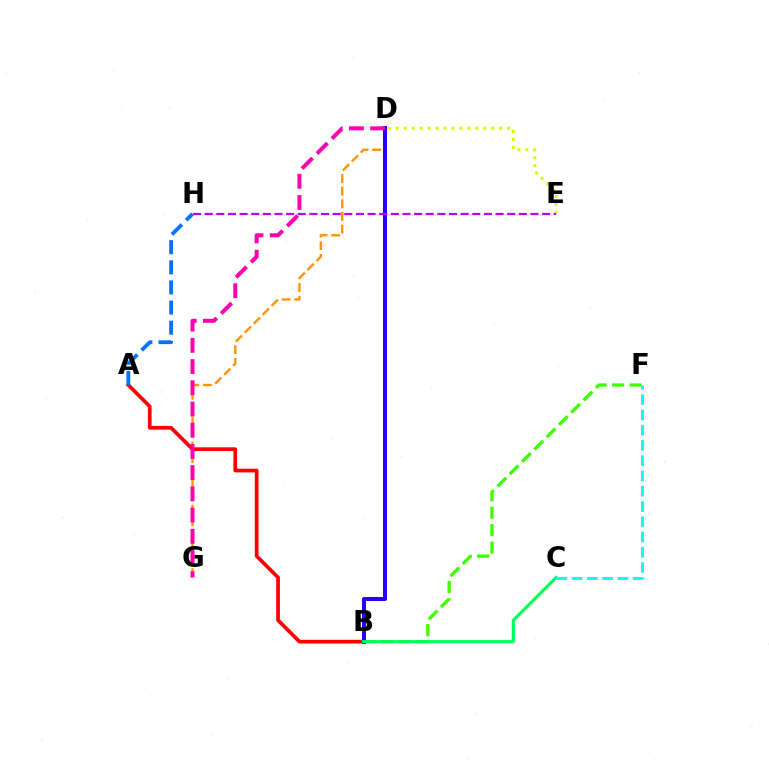{('A', 'B'): [{'color': '#ff0000', 'line_style': 'solid', 'thickness': 2.67}], ('B', 'F'): [{'color': '#3dff00', 'line_style': 'dashed', 'thickness': 2.36}], ('D', 'G'): [{'color': '#ff9400', 'line_style': 'dashed', 'thickness': 1.72}, {'color': '#ff00ac', 'line_style': 'dashed', 'thickness': 2.88}], ('B', 'D'): [{'color': '#2500ff', 'line_style': 'solid', 'thickness': 2.9}], ('B', 'C'): [{'color': '#00ff5c', 'line_style': 'solid', 'thickness': 2.26}], ('C', 'F'): [{'color': '#00fff6', 'line_style': 'dashed', 'thickness': 2.07}], ('D', 'E'): [{'color': '#d1ff00', 'line_style': 'dotted', 'thickness': 2.16}], ('A', 'H'): [{'color': '#0074ff', 'line_style': 'dashed', 'thickness': 2.73}], ('E', 'H'): [{'color': '#b900ff', 'line_style': 'dashed', 'thickness': 1.58}]}